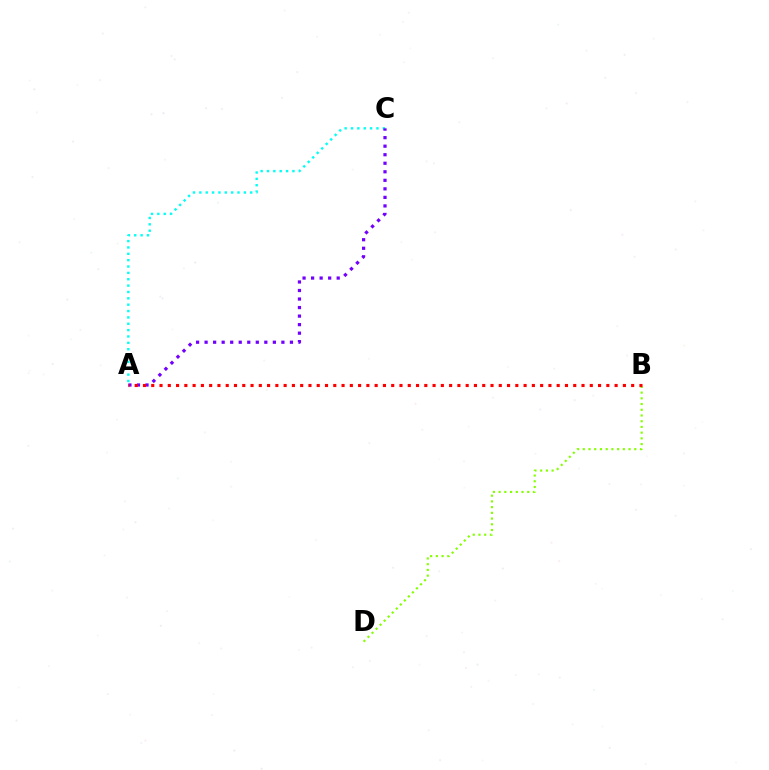{('B', 'D'): [{'color': '#84ff00', 'line_style': 'dotted', 'thickness': 1.55}], ('A', 'C'): [{'color': '#00fff6', 'line_style': 'dotted', 'thickness': 1.73}, {'color': '#7200ff', 'line_style': 'dotted', 'thickness': 2.32}], ('A', 'B'): [{'color': '#ff0000', 'line_style': 'dotted', 'thickness': 2.25}]}